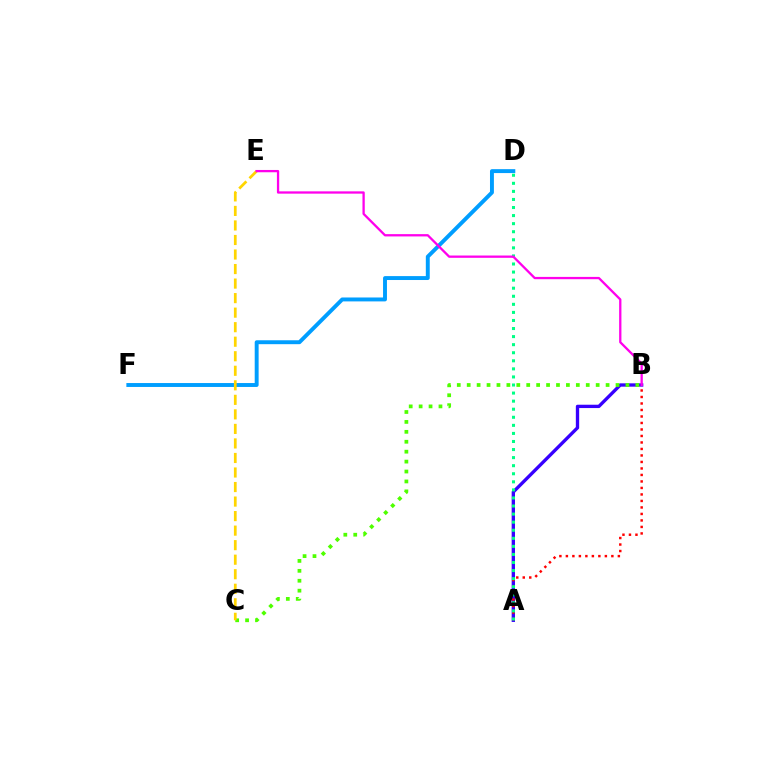{('A', 'B'): [{'color': '#3700ff', 'line_style': 'solid', 'thickness': 2.4}, {'color': '#ff0000', 'line_style': 'dotted', 'thickness': 1.77}], ('B', 'C'): [{'color': '#4fff00', 'line_style': 'dotted', 'thickness': 2.7}], ('D', 'F'): [{'color': '#009eff', 'line_style': 'solid', 'thickness': 2.82}], ('A', 'D'): [{'color': '#00ff86', 'line_style': 'dotted', 'thickness': 2.19}], ('C', 'E'): [{'color': '#ffd500', 'line_style': 'dashed', 'thickness': 1.97}], ('B', 'E'): [{'color': '#ff00ed', 'line_style': 'solid', 'thickness': 1.65}]}